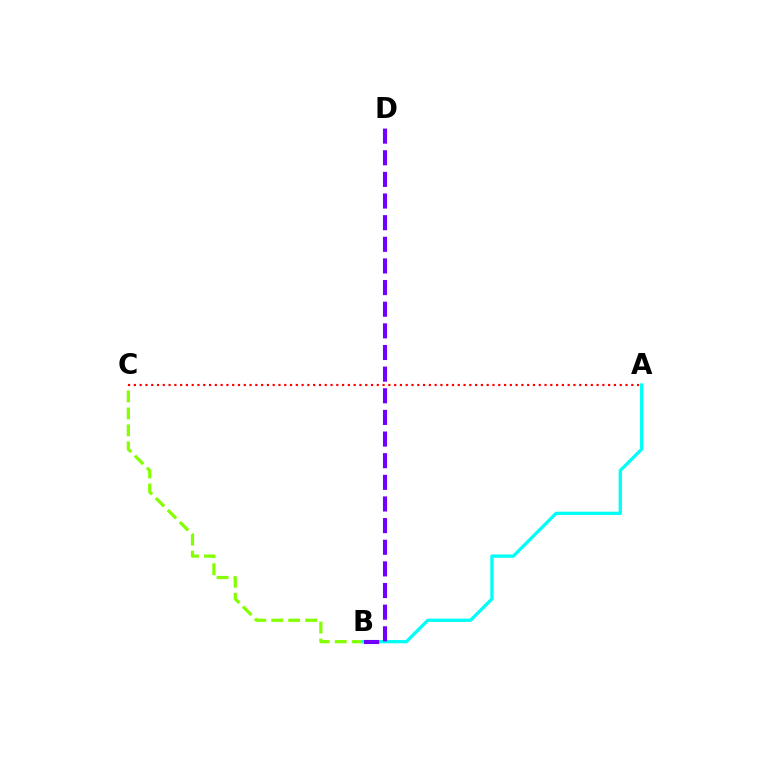{('B', 'C'): [{'color': '#84ff00', 'line_style': 'dashed', 'thickness': 2.31}], ('A', 'C'): [{'color': '#ff0000', 'line_style': 'dotted', 'thickness': 1.57}], ('A', 'B'): [{'color': '#00fff6', 'line_style': 'solid', 'thickness': 2.36}], ('B', 'D'): [{'color': '#7200ff', 'line_style': 'dashed', 'thickness': 2.94}]}